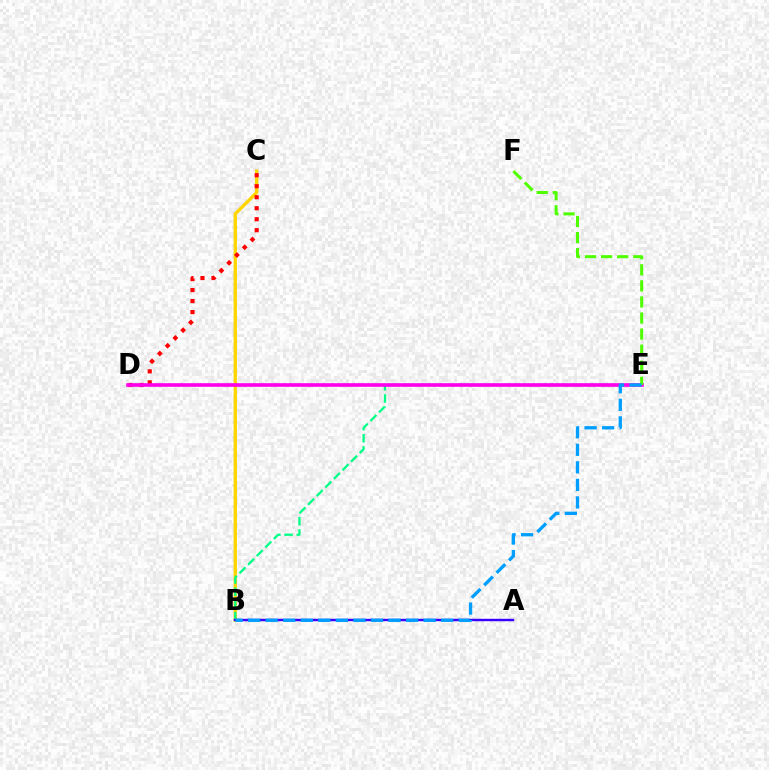{('B', 'C'): [{'color': '#ffd500', 'line_style': 'solid', 'thickness': 2.4}], ('B', 'E'): [{'color': '#00ff86', 'line_style': 'dashed', 'thickness': 1.65}, {'color': '#009eff', 'line_style': 'dashed', 'thickness': 2.38}], ('C', 'D'): [{'color': '#ff0000', 'line_style': 'dotted', 'thickness': 2.99}], ('D', 'E'): [{'color': '#ff00ed', 'line_style': 'solid', 'thickness': 2.62}], ('E', 'F'): [{'color': '#4fff00', 'line_style': 'dashed', 'thickness': 2.18}], ('A', 'B'): [{'color': '#3700ff', 'line_style': 'solid', 'thickness': 1.75}]}